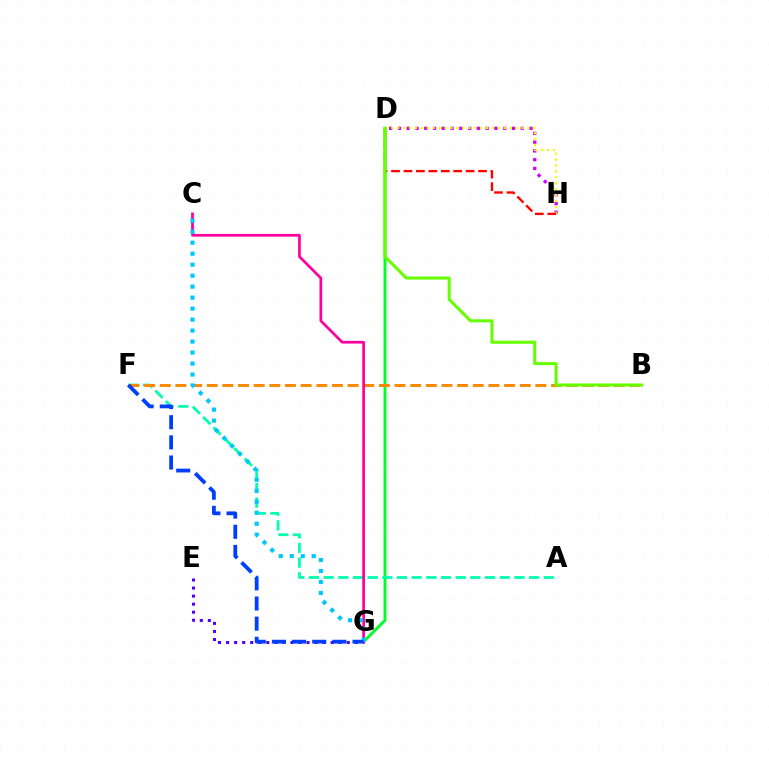{('E', 'G'): [{'color': '#4f00ff', 'line_style': 'dotted', 'thickness': 2.19}], ('D', 'H'): [{'color': '#d600ff', 'line_style': 'dotted', 'thickness': 2.38}, {'color': '#eeff00', 'line_style': 'dotted', 'thickness': 1.61}, {'color': '#ff0000', 'line_style': 'dashed', 'thickness': 1.69}], ('D', 'G'): [{'color': '#00ff27', 'line_style': 'solid', 'thickness': 2.1}], ('A', 'F'): [{'color': '#00ffaf', 'line_style': 'dashed', 'thickness': 1.99}], ('B', 'F'): [{'color': '#ff8800', 'line_style': 'dashed', 'thickness': 2.13}], ('C', 'G'): [{'color': '#ff00a0', 'line_style': 'solid', 'thickness': 1.95}, {'color': '#00c7ff', 'line_style': 'dotted', 'thickness': 2.98}], ('F', 'G'): [{'color': '#003fff', 'line_style': 'dashed', 'thickness': 2.74}], ('B', 'D'): [{'color': '#66ff00', 'line_style': 'solid', 'thickness': 2.2}]}